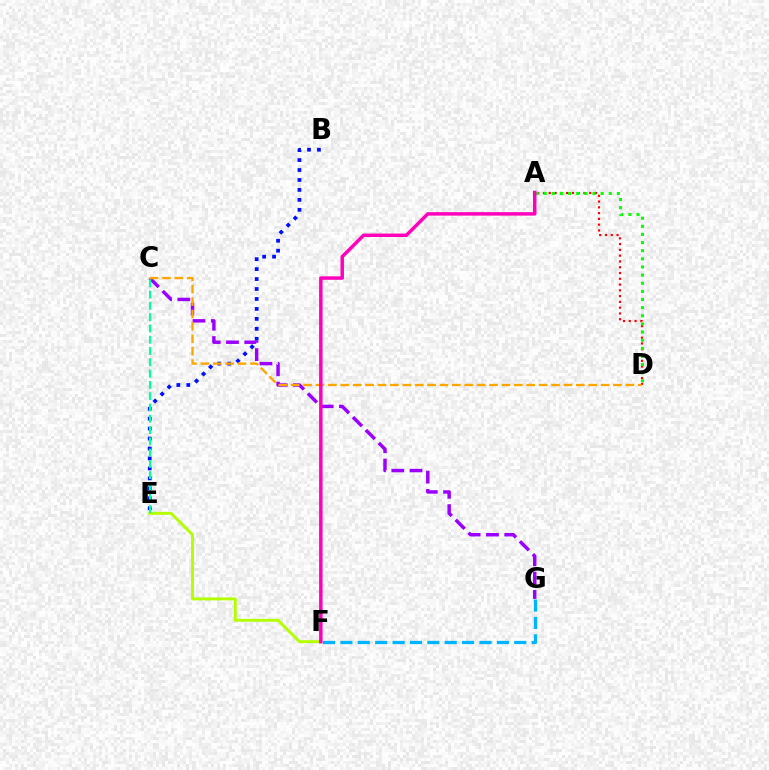{('A', 'D'): [{'color': '#ff0000', 'line_style': 'dotted', 'thickness': 1.57}, {'color': '#08ff00', 'line_style': 'dotted', 'thickness': 2.21}], ('B', 'E'): [{'color': '#0010ff', 'line_style': 'dotted', 'thickness': 2.7}], ('E', 'F'): [{'color': '#b3ff00', 'line_style': 'solid', 'thickness': 2.11}], ('C', 'G'): [{'color': '#9b00ff', 'line_style': 'dashed', 'thickness': 2.48}], ('C', 'D'): [{'color': '#ffa500', 'line_style': 'dashed', 'thickness': 1.68}], ('C', 'E'): [{'color': '#00ff9d', 'line_style': 'dashed', 'thickness': 1.53}], ('F', 'G'): [{'color': '#00b5ff', 'line_style': 'dashed', 'thickness': 2.36}], ('A', 'F'): [{'color': '#ff00bd', 'line_style': 'solid', 'thickness': 2.49}]}